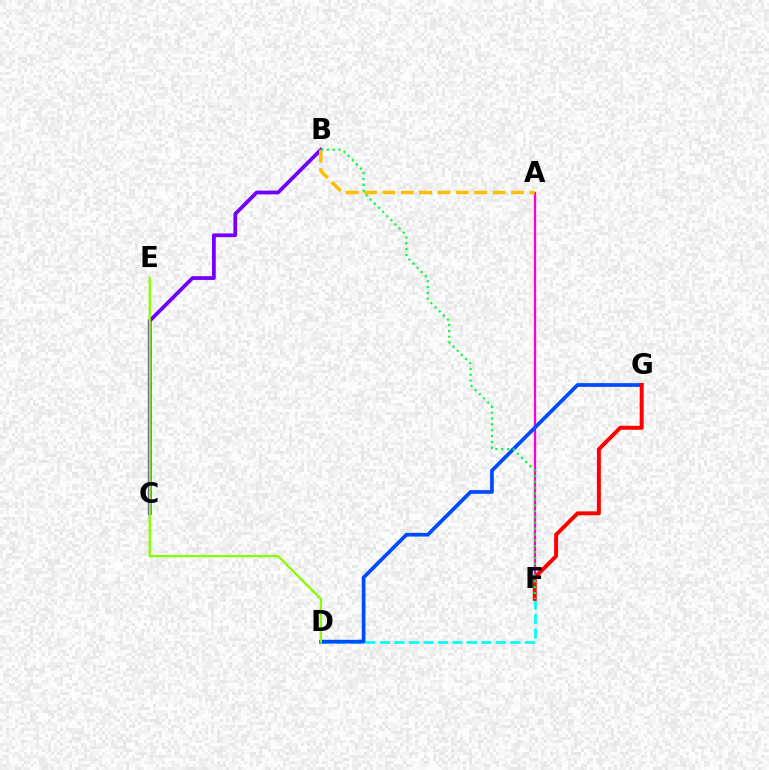{('D', 'F'): [{'color': '#00fff6', 'line_style': 'dashed', 'thickness': 1.97}], ('A', 'F'): [{'color': '#ff00cf', 'line_style': 'solid', 'thickness': 1.63}], ('B', 'C'): [{'color': '#7200ff', 'line_style': 'solid', 'thickness': 2.7}], ('D', 'G'): [{'color': '#004bff', 'line_style': 'solid', 'thickness': 2.68}], ('D', 'E'): [{'color': '#84ff00', 'line_style': 'solid', 'thickness': 1.64}], ('A', 'B'): [{'color': '#ffbd00', 'line_style': 'dashed', 'thickness': 2.5}], ('F', 'G'): [{'color': '#ff0000', 'line_style': 'solid', 'thickness': 2.84}], ('B', 'F'): [{'color': '#00ff39', 'line_style': 'dotted', 'thickness': 1.59}]}